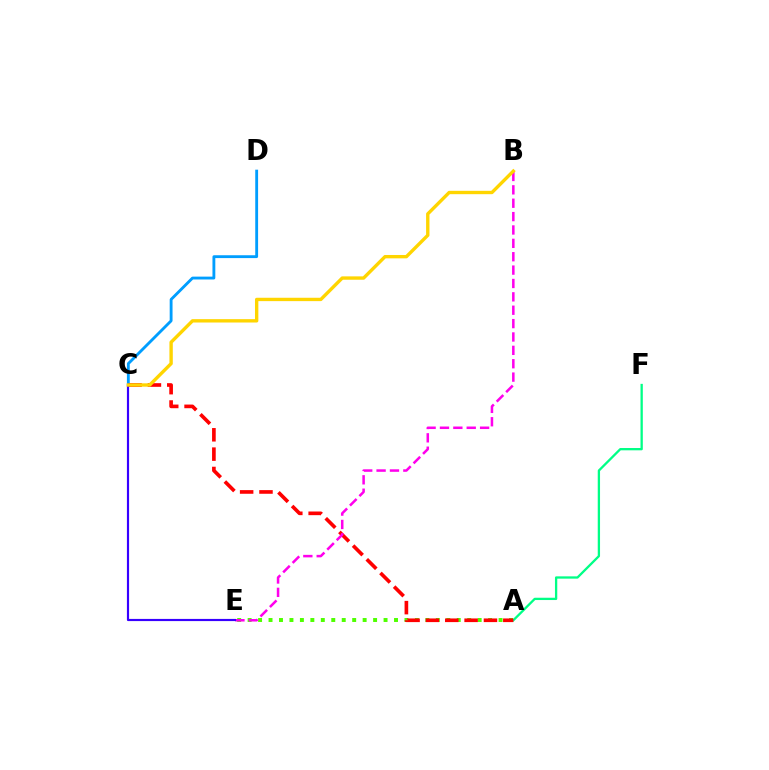{('C', 'D'): [{'color': '#009eff', 'line_style': 'solid', 'thickness': 2.05}], ('A', 'F'): [{'color': '#00ff86', 'line_style': 'solid', 'thickness': 1.66}], ('A', 'E'): [{'color': '#4fff00', 'line_style': 'dotted', 'thickness': 2.84}], ('A', 'C'): [{'color': '#ff0000', 'line_style': 'dashed', 'thickness': 2.63}], ('B', 'E'): [{'color': '#ff00ed', 'line_style': 'dashed', 'thickness': 1.82}], ('C', 'E'): [{'color': '#3700ff', 'line_style': 'solid', 'thickness': 1.56}], ('B', 'C'): [{'color': '#ffd500', 'line_style': 'solid', 'thickness': 2.43}]}